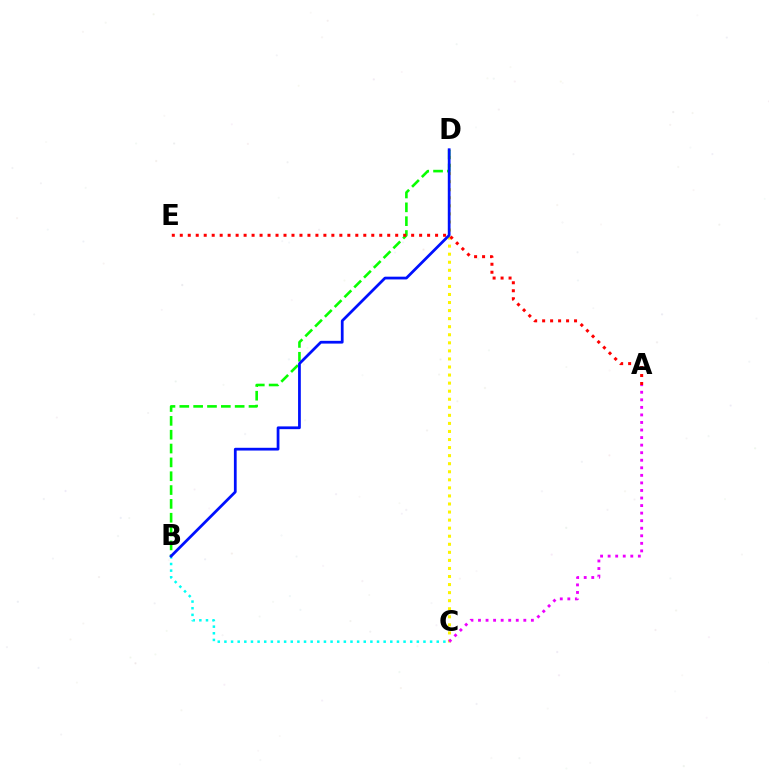{('B', 'C'): [{'color': '#00fff6', 'line_style': 'dotted', 'thickness': 1.8}], ('C', 'D'): [{'color': '#fcf500', 'line_style': 'dotted', 'thickness': 2.19}], ('B', 'D'): [{'color': '#08ff00', 'line_style': 'dashed', 'thickness': 1.88}, {'color': '#0010ff', 'line_style': 'solid', 'thickness': 1.98}], ('A', 'E'): [{'color': '#ff0000', 'line_style': 'dotted', 'thickness': 2.17}], ('A', 'C'): [{'color': '#ee00ff', 'line_style': 'dotted', 'thickness': 2.05}]}